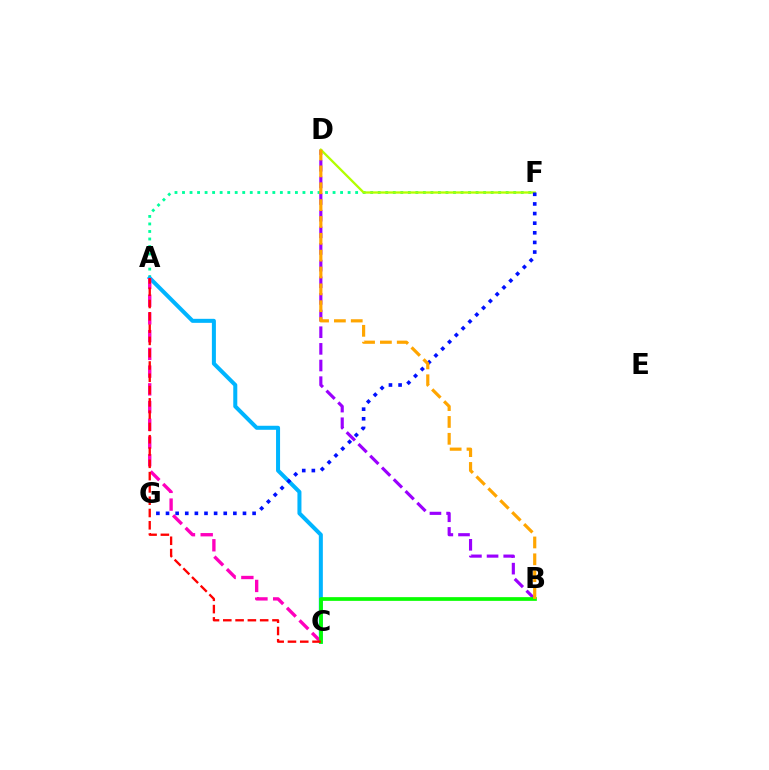{('A', 'F'): [{'color': '#00ff9d', 'line_style': 'dotted', 'thickness': 2.05}], ('A', 'C'): [{'color': '#00b5ff', 'line_style': 'solid', 'thickness': 2.89}, {'color': '#ff00bd', 'line_style': 'dashed', 'thickness': 2.41}, {'color': '#ff0000', 'line_style': 'dashed', 'thickness': 1.67}], ('B', 'D'): [{'color': '#9b00ff', 'line_style': 'dashed', 'thickness': 2.26}, {'color': '#ffa500', 'line_style': 'dashed', 'thickness': 2.29}], ('D', 'F'): [{'color': '#b3ff00', 'line_style': 'solid', 'thickness': 1.66}], ('F', 'G'): [{'color': '#0010ff', 'line_style': 'dotted', 'thickness': 2.61}], ('B', 'C'): [{'color': '#08ff00', 'line_style': 'solid', 'thickness': 2.67}]}